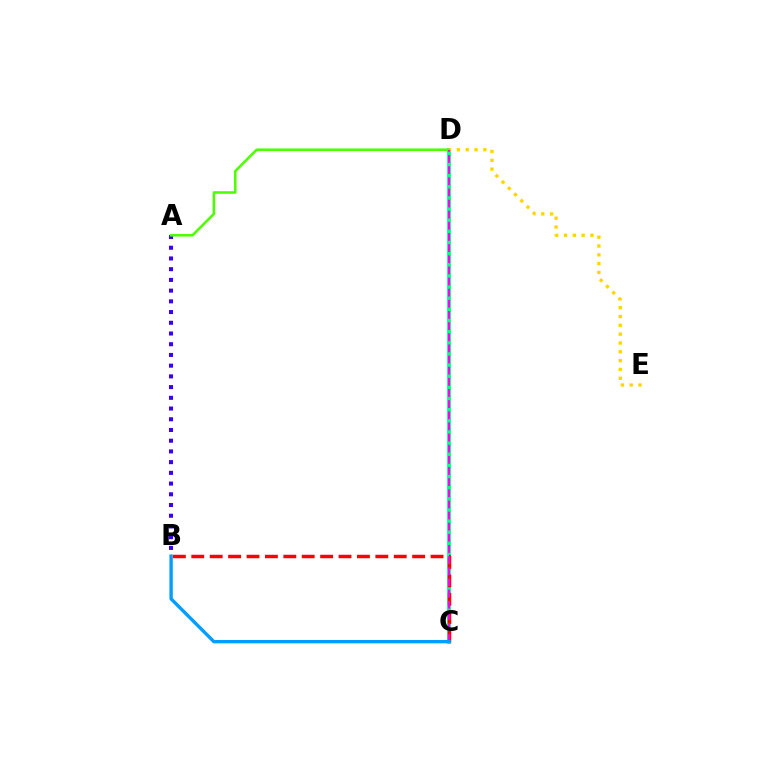{('A', 'B'): [{'color': '#3700ff', 'line_style': 'dotted', 'thickness': 2.91}], ('C', 'D'): [{'color': '#00ff86', 'line_style': 'solid', 'thickness': 2.71}, {'color': '#ff00ed', 'line_style': 'dashed', 'thickness': 1.51}], ('A', 'D'): [{'color': '#4fff00', 'line_style': 'solid', 'thickness': 1.86}], ('D', 'E'): [{'color': '#ffd500', 'line_style': 'dotted', 'thickness': 2.4}], ('B', 'C'): [{'color': '#ff0000', 'line_style': 'dashed', 'thickness': 2.5}, {'color': '#009eff', 'line_style': 'solid', 'thickness': 2.41}]}